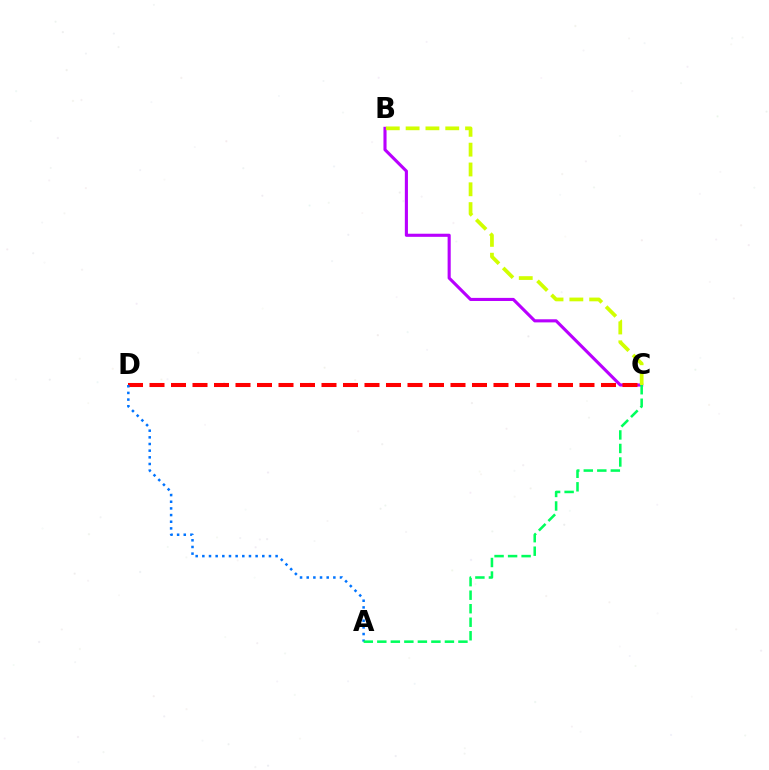{('B', 'C'): [{'color': '#b900ff', 'line_style': 'solid', 'thickness': 2.24}, {'color': '#d1ff00', 'line_style': 'dashed', 'thickness': 2.69}], ('C', 'D'): [{'color': '#ff0000', 'line_style': 'dashed', 'thickness': 2.92}], ('A', 'D'): [{'color': '#0074ff', 'line_style': 'dotted', 'thickness': 1.81}], ('A', 'C'): [{'color': '#00ff5c', 'line_style': 'dashed', 'thickness': 1.84}]}